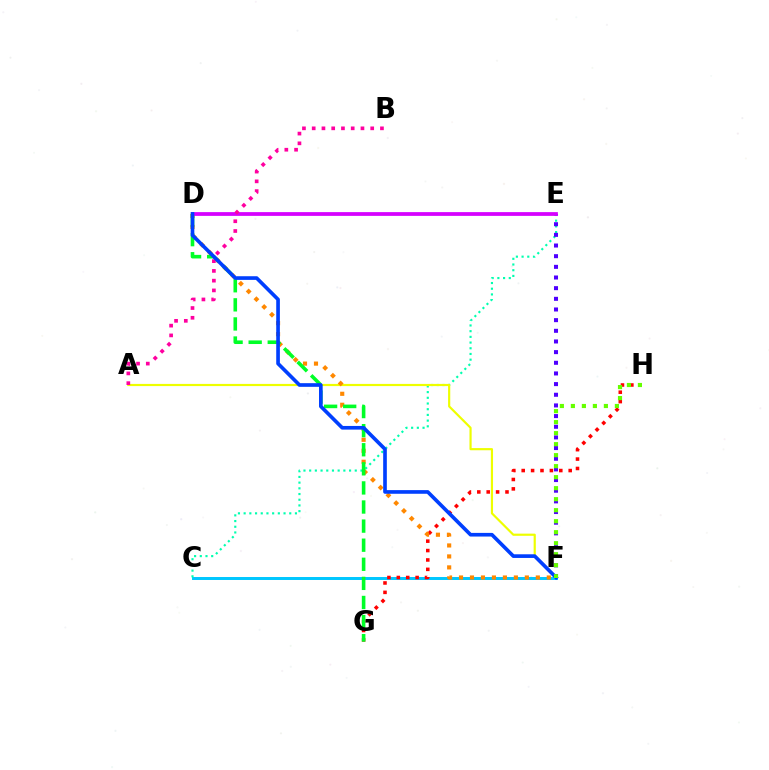{('C', 'F'): [{'color': '#00c7ff', 'line_style': 'solid', 'thickness': 2.14}], ('C', 'E'): [{'color': '#00ffaf', 'line_style': 'dotted', 'thickness': 1.55}], ('G', 'H'): [{'color': '#ff0000', 'line_style': 'dotted', 'thickness': 2.55}], ('A', 'F'): [{'color': '#eeff00', 'line_style': 'solid', 'thickness': 1.57}], ('D', 'F'): [{'color': '#ff8800', 'line_style': 'dotted', 'thickness': 2.98}, {'color': '#003fff', 'line_style': 'solid', 'thickness': 2.63}], ('E', 'F'): [{'color': '#4f00ff', 'line_style': 'dotted', 'thickness': 2.9}], ('D', 'G'): [{'color': '#00ff27', 'line_style': 'dashed', 'thickness': 2.59}], ('D', 'E'): [{'color': '#d600ff', 'line_style': 'solid', 'thickness': 2.71}], ('A', 'B'): [{'color': '#ff00a0', 'line_style': 'dotted', 'thickness': 2.65}], ('F', 'H'): [{'color': '#66ff00', 'line_style': 'dotted', 'thickness': 2.99}]}